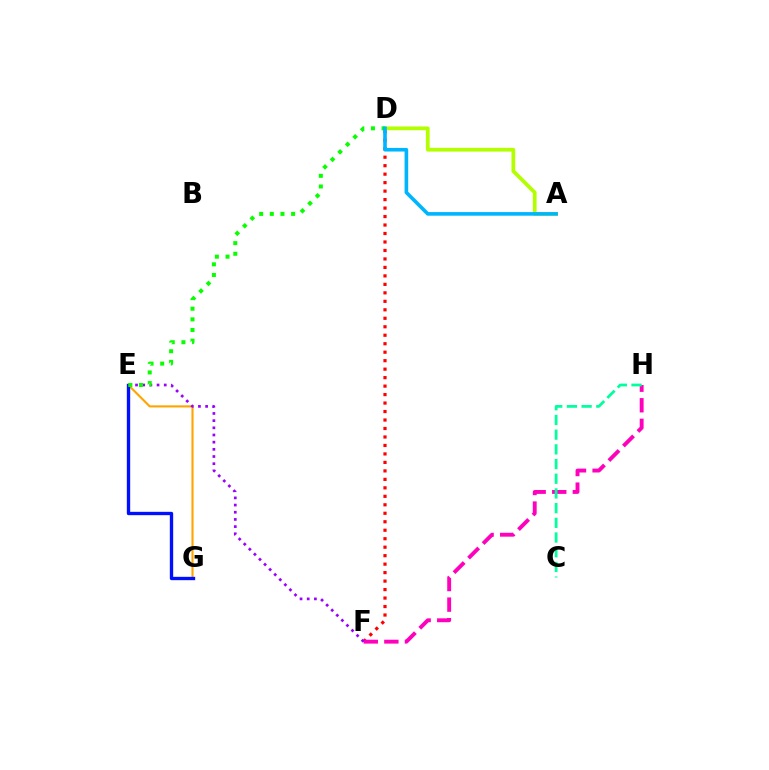{('E', 'G'): [{'color': '#ffa500', 'line_style': 'solid', 'thickness': 1.52}, {'color': '#0010ff', 'line_style': 'solid', 'thickness': 2.41}], ('D', 'F'): [{'color': '#ff0000', 'line_style': 'dotted', 'thickness': 2.3}], ('A', 'D'): [{'color': '#b3ff00', 'line_style': 'solid', 'thickness': 2.7}, {'color': '#00b5ff', 'line_style': 'solid', 'thickness': 2.6}], ('F', 'H'): [{'color': '#ff00bd', 'line_style': 'dashed', 'thickness': 2.8}], ('C', 'H'): [{'color': '#00ff9d', 'line_style': 'dashed', 'thickness': 2.0}], ('E', 'F'): [{'color': '#9b00ff', 'line_style': 'dotted', 'thickness': 1.95}], ('D', 'E'): [{'color': '#08ff00', 'line_style': 'dotted', 'thickness': 2.89}]}